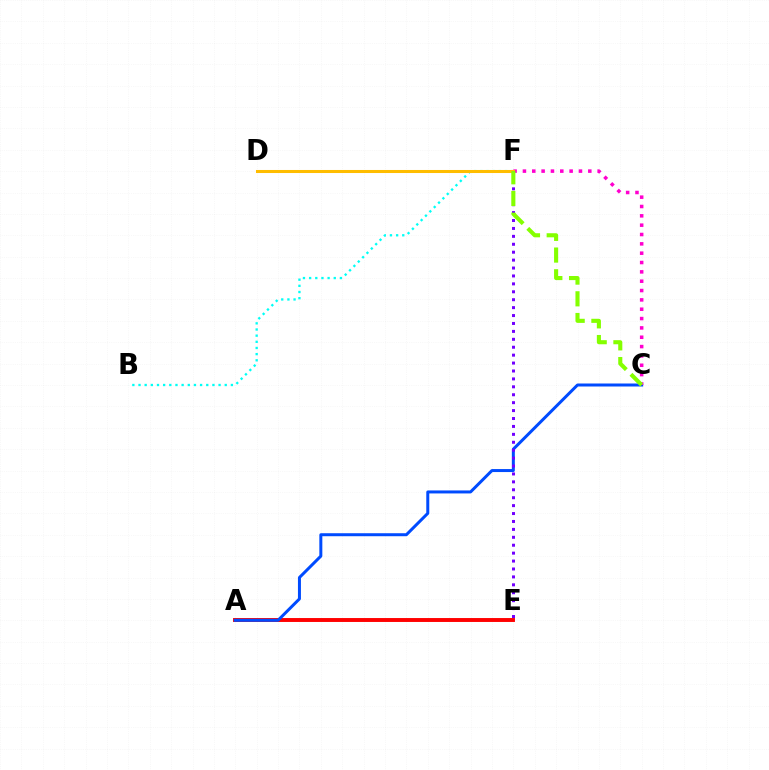{('D', 'F'): [{'color': '#00ff39', 'line_style': 'solid', 'thickness': 1.81}, {'color': '#ffbd00', 'line_style': 'solid', 'thickness': 2.19}], ('A', 'E'): [{'color': '#ff0000', 'line_style': 'solid', 'thickness': 2.82}], ('A', 'C'): [{'color': '#004bff', 'line_style': 'solid', 'thickness': 2.16}], ('C', 'F'): [{'color': '#ff00cf', 'line_style': 'dotted', 'thickness': 2.54}, {'color': '#84ff00', 'line_style': 'dashed', 'thickness': 2.95}], ('B', 'F'): [{'color': '#00fff6', 'line_style': 'dotted', 'thickness': 1.67}], ('E', 'F'): [{'color': '#7200ff', 'line_style': 'dotted', 'thickness': 2.15}]}